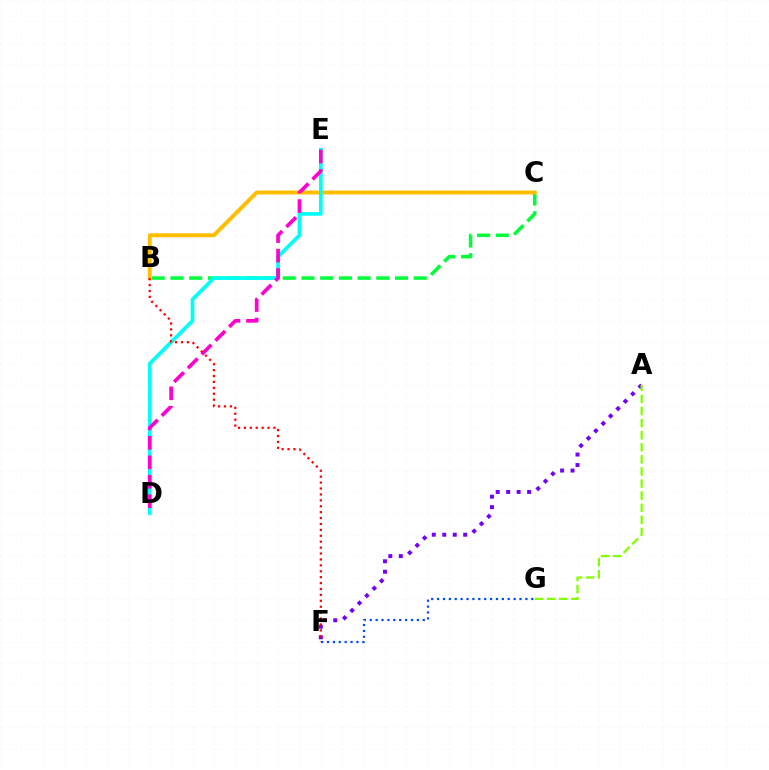{('B', 'C'): [{'color': '#00ff39', 'line_style': 'dashed', 'thickness': 2.54}, {'color': '#ffbd00', 'line_style': 'solid', 'thickness': 2.84}], ('D', 'E'): [{'color': '#00fff6', 'line_style': 'solid', 'thickness': 2.68}, {'color': '#ff00cf', 'line_style': 'dashed', 'thickness': 2.64}], ('F', 'G'): [{'color': '#004bff', 'line_style': 'dotted', 'thickness': 1.6}], ('A', 'F'): [{'color': '#7200ff', 'line_style': 'dotted', 'thickness': 2.84}], ('B', 'F'): [{'color': '#ff0000', 'line_style': 'dotted', 'thickness': 1.61}], ('A', 'G'): [{'color': '#84ff00', 'line_style': 'dashed', 'thickness': 1.64}]}